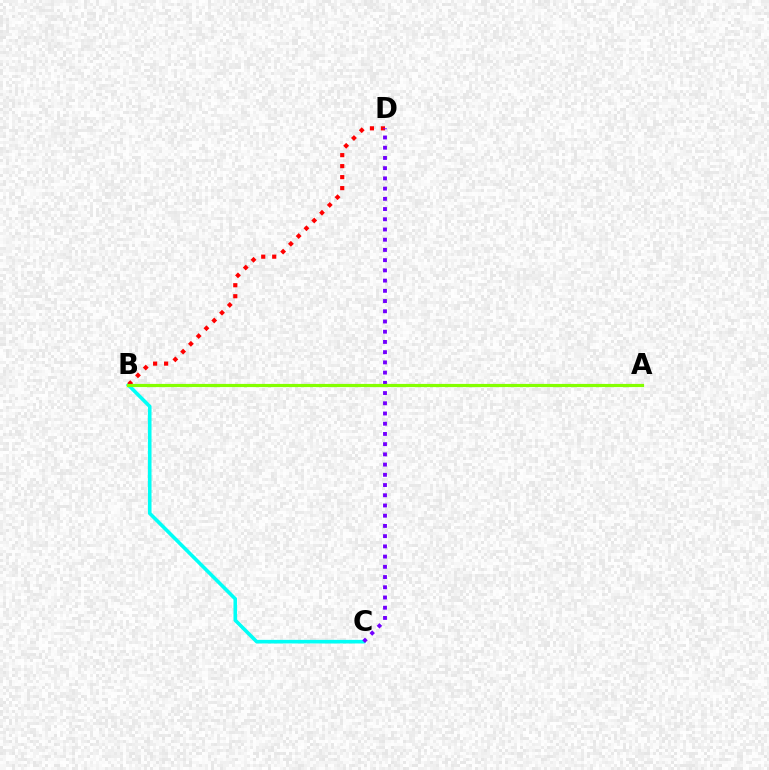{('B', 'C'): [{'color': '#00fff6', 'line_style': 'solid', 'thickness': 2.59}], ('B', 'D'): [{'color': '#ff0000', 'line_style': 'dotted', 'thickness': 2.99}], ('C', 'D'): [{'color': '#7200ff', 'line_style': 'dotted', 'thickness': 2.78}], ('A', 'B'): [{'color': '#84ff00', 'line_style': 'solid', 'thickness': 2.29}]}